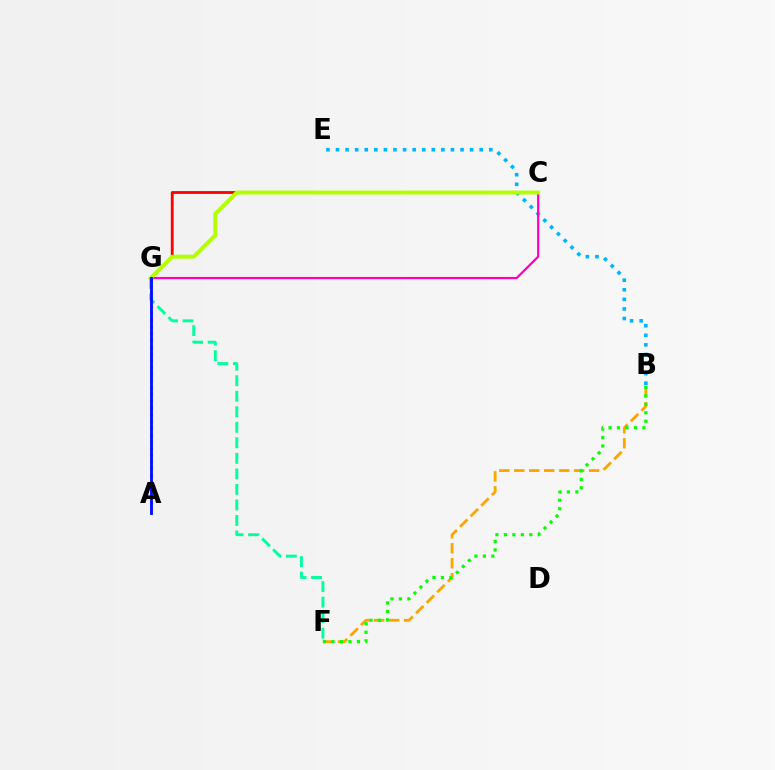{('C', 'G'): [{'color': '#ff0000', 'line_style': 'solid', 'thickness': 2.04}, {'color': '#ff00bd', 'line_style': 'solid', 'thickness': 1.6}, {'color': '#b3ff00', 'line_style': 'solid', 'thickness': 2.82}], ('A', 'G'): [{'color': '#9b00ff', 'line_style': 'dotted', 'thickness': 1.83}, {'color': '#0010ff', 'line_style': 'solid', 'thickness': 2.05}], ('B', 'E'): [{'color': '#00b5ff', 'line_style': 'dotted', 'thickness': 2.6}], ('B', 'F'): [{'color': '#ffa500', 'line_style': 'dashed', 'thickness': 2.03}, {'color': '#08ff00', 'line_style': 'dotted', 'thickness': 2.3}], ('F', 'G'): [{'color': '#00ff9d', 'line_style': 'dashed', 'thickness': 2.11}]}